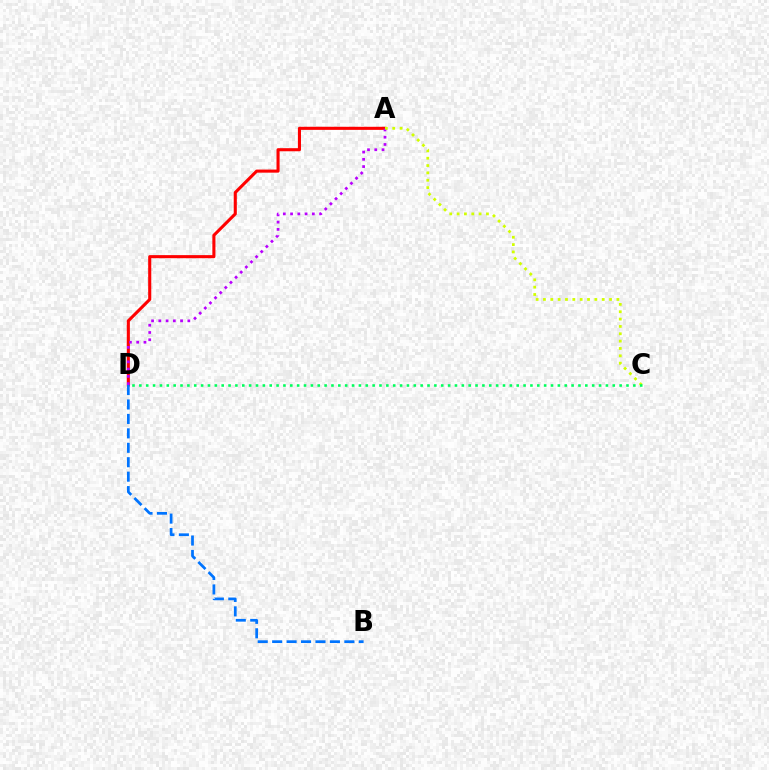{('A', 'D'): [{'color': '#ff0000', 'line_style': 'solid', 'thickness': 2.22}, {'color': '#b900ff', 'line_style': 'dotted', 'thickness': 1.97}], ('A', 'C'): [{'color': '#d1ff00', 'line_style': 'dotted', 'thickness': 2.0}], ('B', 'D'): [{'color': '#0074ff', 'line_style': 'dashed', 'thickness': 1.96}], ('C', 'D'): [{'color': '#00ff5c', 'line_style': 'dotted', 'thickness': 1.86}]}